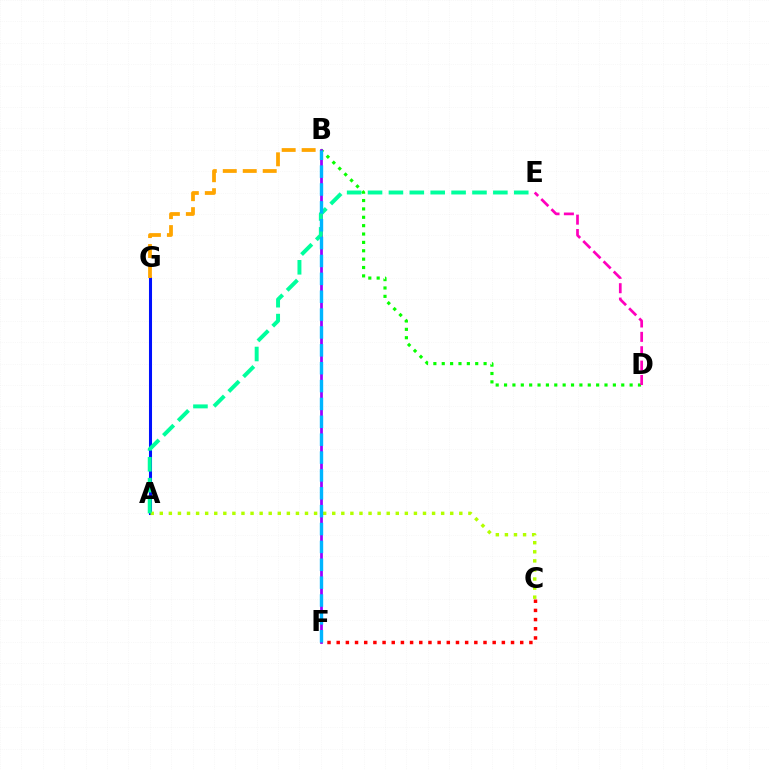{('A', 'G'): [{'color': '#0010ff', 'line_style': 'solid', 'thickness': 2.2}], ('B', 'D'): [{'color': '#08ff00', 'line_style': 'dotted', 'thickness': 2.27}], ('B', 'F'): [{'color': '#9b00ff', 'line_style': 'solid', 'thickness': 1.97}, {'color': '#00b5ff', 'line_style': 'dashed', 'thickness': 2.43}], ('D', 'E'): [{'color': '#ff00bd', 'line_style': 'dashed', 'thickness': 1.95}], ('B', 'G'): [{'color': '#ffa500', 'line_style': 'dashed', 'thickness': 2.71}], ('A', 'C'): [{'color': '#b3ff00', 'line_style': 'dotted', 'thickness': 2.47}], ('A', 'E'): [{'color': '#00ff9d', 'line_style': 'dashed', 'thickness': 2.84}], ('C', 'F'): [{'color': '#ff0000', 'line_style': 'dotted', 'thickness': 2.49}]}